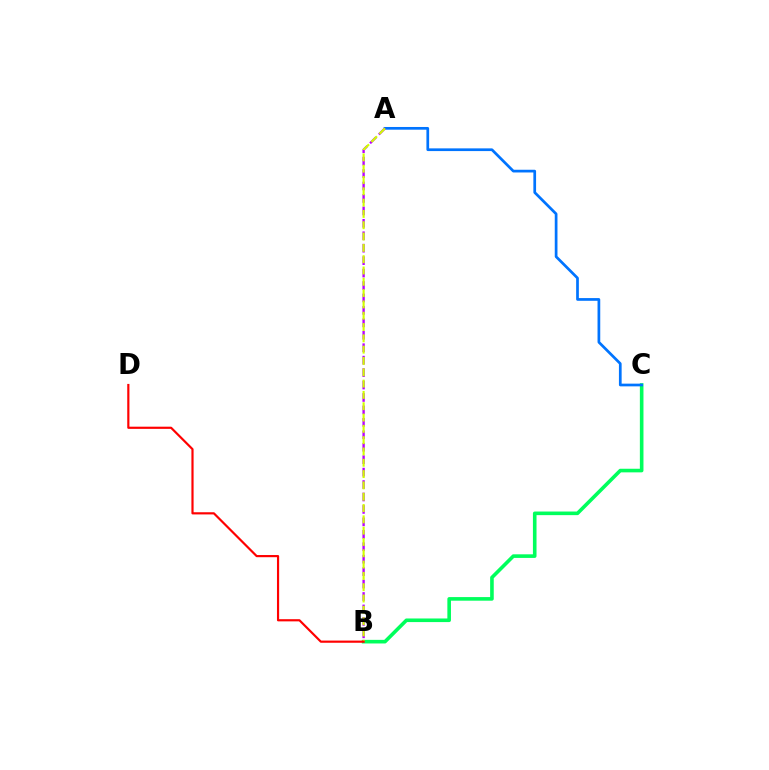{('B', 'C'): [{'color': '#00ff5c', 'line_style': 'solid', 'thickness': 2.6}], ('A', 'C'): [{'color': '#0074ff', 'line_style': 'solid', 'thickness': 1.95}], ('A', 'B'): [{'color': '#b900ff', 'line_style': 'dashed', 'thickness': 1.69}, {'color': '#d1ff00', 'line_style': 'dashed', 'thickness': 1.54}], ('B', 'D'): [{'color': '#ff0000', 'line_style': 'solid', 'thickness': 1.57}]}